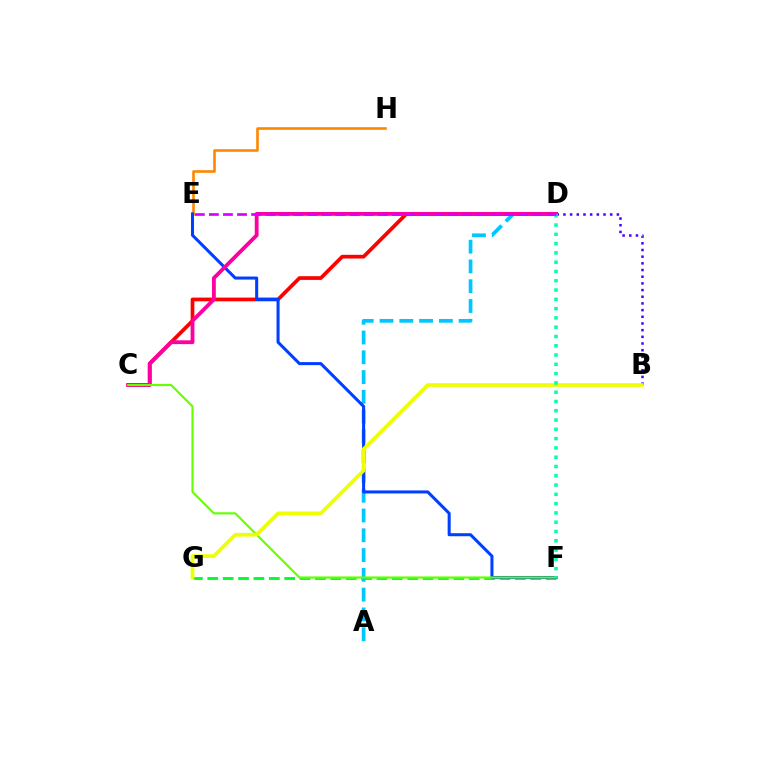{('B', 'D'): [{'color': '#4f00ff', 'line_style': 'dotted', 'thickness': 1.81}], ('C', 'D'): [{'color': '#ff0000', 'line_style': 'solid', 'thickness': 2.67}, {'color': '#ff00a0', 'line_style': 'solid', 'thickness': 2.75}], ('F', 'G'): [{'color': '#00ff27', 'line_style': 'dashed', 'thickness': 2.09}], ('E', 'H'): [{'color': '#ff8800', 'line_style': 'solid', 'thickness': 1.88}], ('A', 'D'): [{'color': '#00c7ff', 'line_style': 'dashed', 'thickness': 2.69}], ('E', 'F'): [{'color': '#003fff', 'line_style': 'solid', 'thickness': 2.19}], ('C', 'F'): [{'color': '#66ff00', 'line_style': 'solid', 'thickness': 1.55}], ('B', 'G'): [{'color': '#eeff00', 'line_style': 'solid', 'thickness': 2.67}], ('D', 'F'): [{'color': '#00ffaf', 'line_style': 'dotted', 'thickness': 2.52}], ('D', 'E'): [{'color': '#d600ff', 'line_style': 'dashed', 'thickness': 1.91}]}